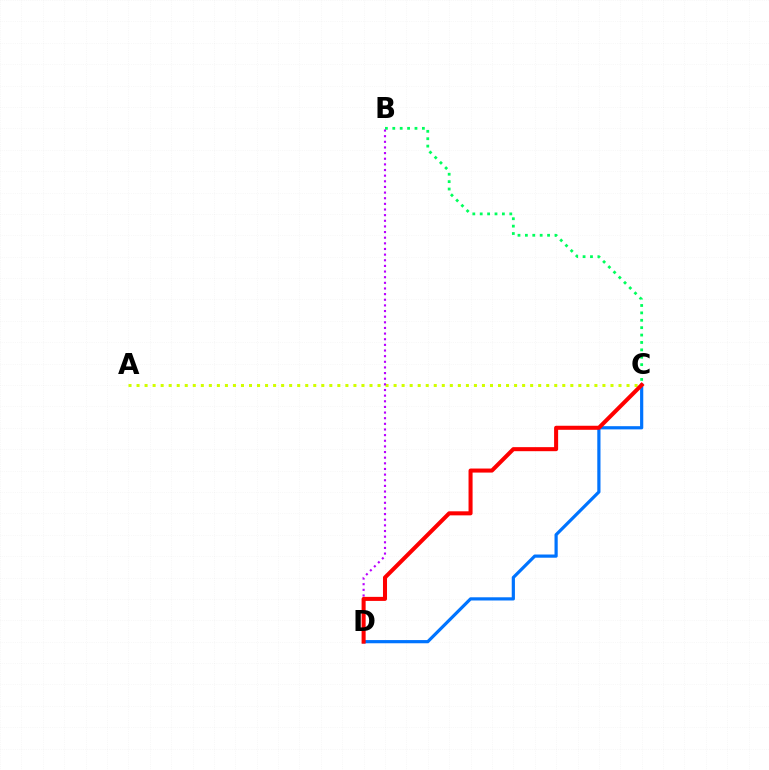{('C', 'D'): [{'color': '#0074ff', 'line_style': 'solid', 'thickness': 2.3}, {'color': '#ff0000', 'line_style': 'solid', 'thickness': 2.91}], ('B', 'C'): [{'color': '#00ff5c', 'line_style': 'dotted', 'thickness': 2.01}], ('A', 'C'): [{'color': '#d1ff00', 'line_style': 'dotted', 'thickness': 2.18}], ('B', 'D'): [{'color': '#b900ff', 'line_style': 'dotted', 'thickness': 1.53}]}